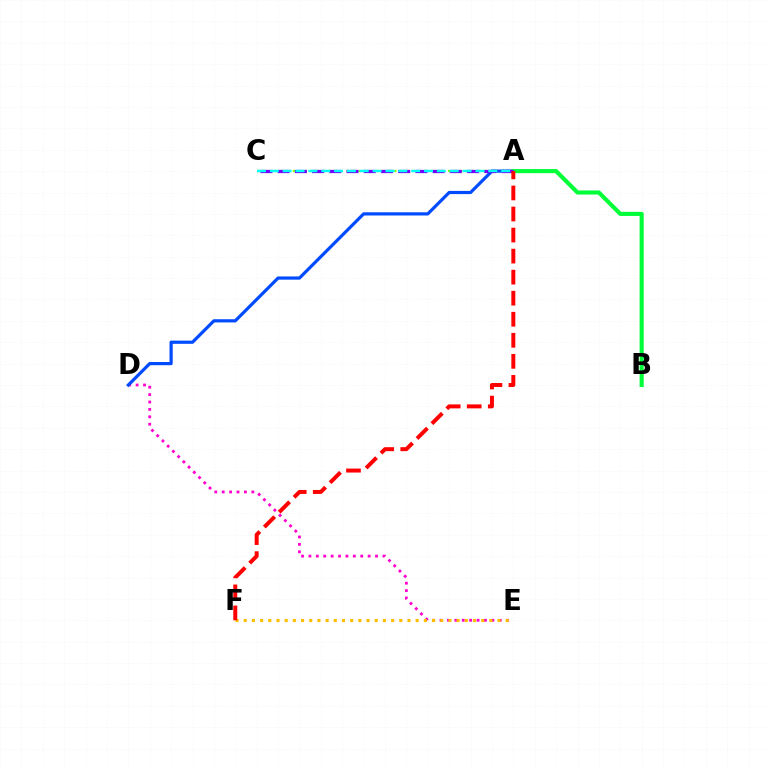{('D', 'E'): [{'color': '#ff00cf', 'line_style': 'dotted', 'thickness': 2.01}], ('A', 'C'): [{'color': '#84ff00', 'line_style': 'dotted', 'thickness': 1.62}, {'color': '#7200ff', 'line_style': 'dashed', 'thickness': 2.34}, {'color': '#00fff6', 'line_style': 'dashed', 'thickness': 1.75}], ('A', 'D'): [{'color': '#004bff', 'line_style': 'solid', 'thickness': 2.31}], ('A', 'B'): [{'color': '#00ff39', 'line_style': 'solid', 'thickness': 2.96}], ('E', 'F'): [{'color': '#ffbd00', 'line_style': 'dotted', 'thickness': 2.22}], ('A', 'F'): [{'color': '#ff0000', 'line_style': 'dashed', 'thickness': 2.86}]}